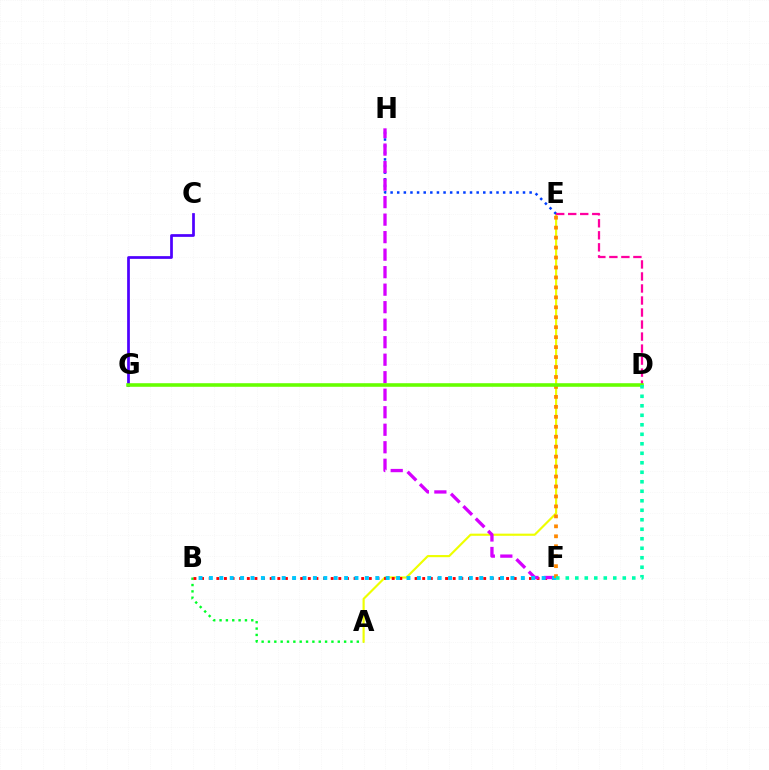{('A', 'B'): [{'color': '#00ff27', 'line_style': 'dotted', 'thickness': 1.72}], ('A', 'E'): [{'color': '#eeff00', 'line_style': 'solid', 'thickness': 1.55}], ('E', 'H'): [{'color': '#003fff', 'line_style': 'dotted', 'thickness': 1.8}], ('D', 'E'): [{'color': '#ff00a0', 'line_style': 'dashed', 'thickness': 1.63}], ('B', 'F'): [{'color': '#ff0000', 'line_style': 'dotted', 'thickness': 2.07}, {'color': '#00c7ff', 'line_style': 'dotted', 'thickness': 2.83}], ('C', 'G'): [{'color': '#4f00ff', 'line_style': 'solid', 'thickness': 1.96}], ('F', 'H'): [{'color': '#d600ff', 'line_style': 'dashed', 'thickness': 2.38}], ('E', 'F'): [{'color': '#ff8800', 'line_style': 'dotted', 'thickness': 2.71}], ('D', 'G'): [{'color': '#66ff00', 'line_style': 'solid', 'thickness': 2.58}], ('D', 'F'): [{'color': '#00ffaf', 'line_style': 'dotted', 'thickness': 2.58}]}